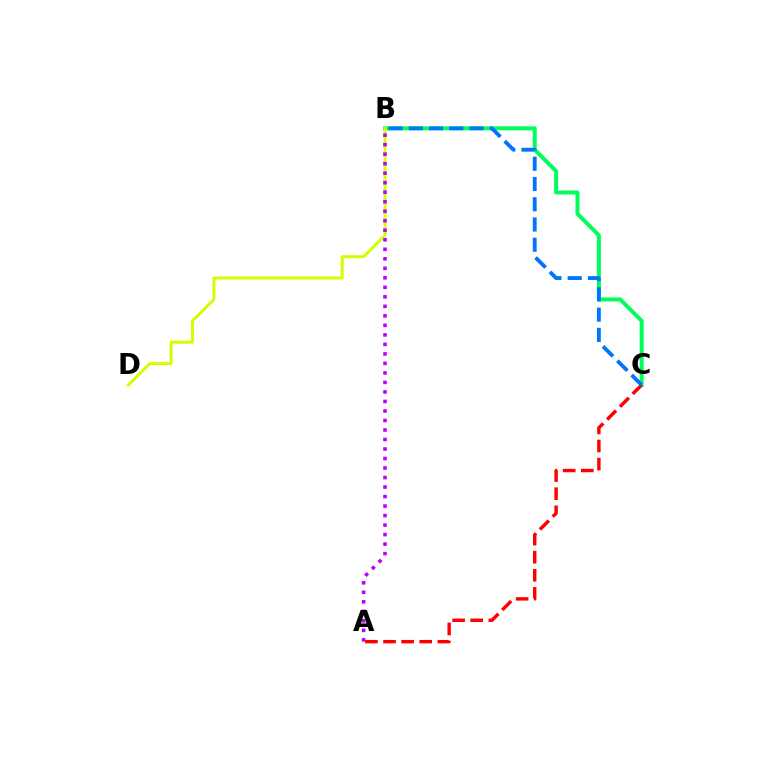{('B', 'C'): [{'color': '#00ff5c', 'line_style': 'solid', 'thickness': 2.88}, {'color': '#0074ff', 'line_style': 'dashed', 'thickness': 2.75}], ('A', 'C'): [{'color': '#ff0000', 'line_style': 'dashed', 'thickness': 2.46}], ('B', 'D'): [{'color': '#d1ff00', 'line_style': 'solid', 'thickness': 2.13}], ('A', 'B'): [{'color': '#b900ff', 'line_style': 'dotted', 'thickness': 2.58}]}